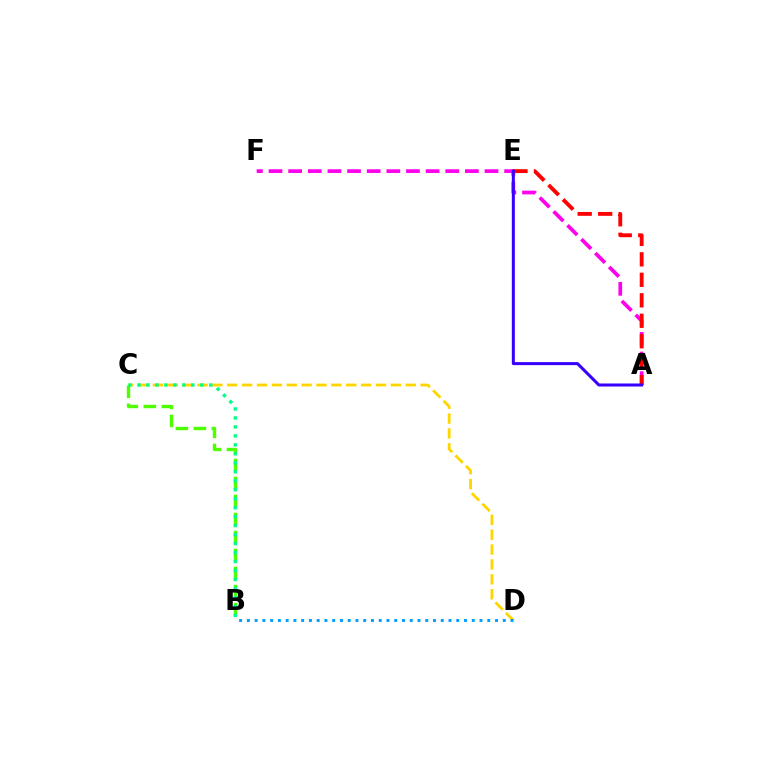{('C', 'D'): [{'color': '#ffd500', 'line_style': 'dashed', 'thickness': 2.02}], ('B', 'C'): [{'color': '#4fff00', 'line_style': 'dashed', 'thickness': 2.45}, {'color': '#00ff86', 'line_style': 'dotted', 'thickness': 2.44}], ('A', 'F'): [{'color': '#ff00ed', 'line_style': 'dashed', 'thickness': 2.67}], ('B', 'D'): [{'color': '#009eff', 'line_style': 'dotted', 'thickness': 2.11}], ('A', 'E'): [{'color': '#ff0000', 'line_style': 'dashed', 'thickness': 2.78}, {'color': '#3700ff', 'line_style': 'solid', 'thickness': 2.17}]}